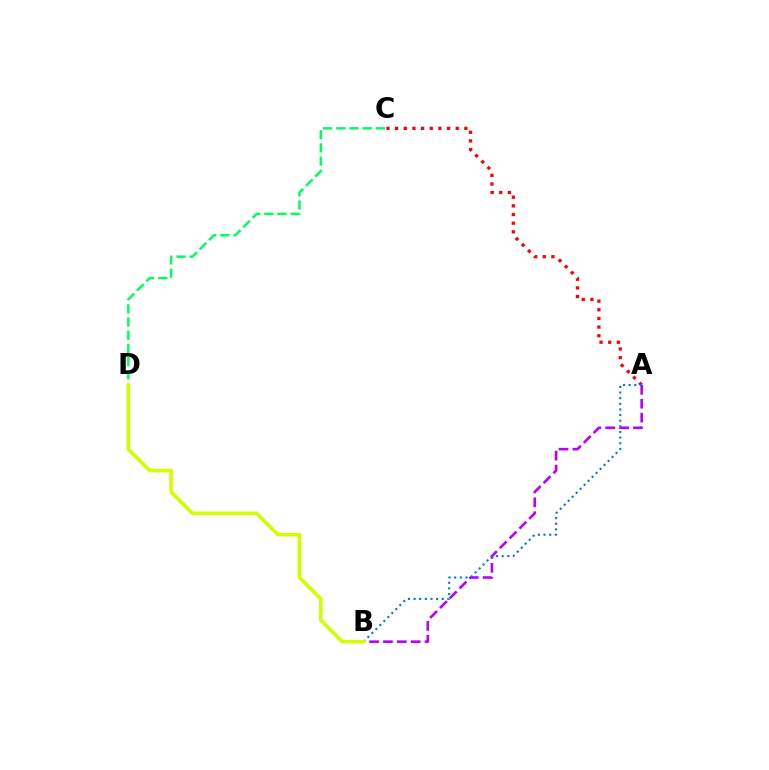{('C', 'D'): [{'color': '#00ff5c', 'line_style': 'dashed', 'thickness': 1.79}], ('A', 'B'): [{'color': '#b900ff', 'line_style': 'dashed', 'thickness': 1.89}, {'color': '#0074ff', 'line_style': 'dotted', 'thickness': 1.53}], ('A', 'C'): [{'color': '#ff0000', 'line_style': 'dotted', 'thickness': 2.35}], ('B', 'D'): [{'color': '#d1ff00', 'line_style': 'solid', 'thickness': 2.59}]}